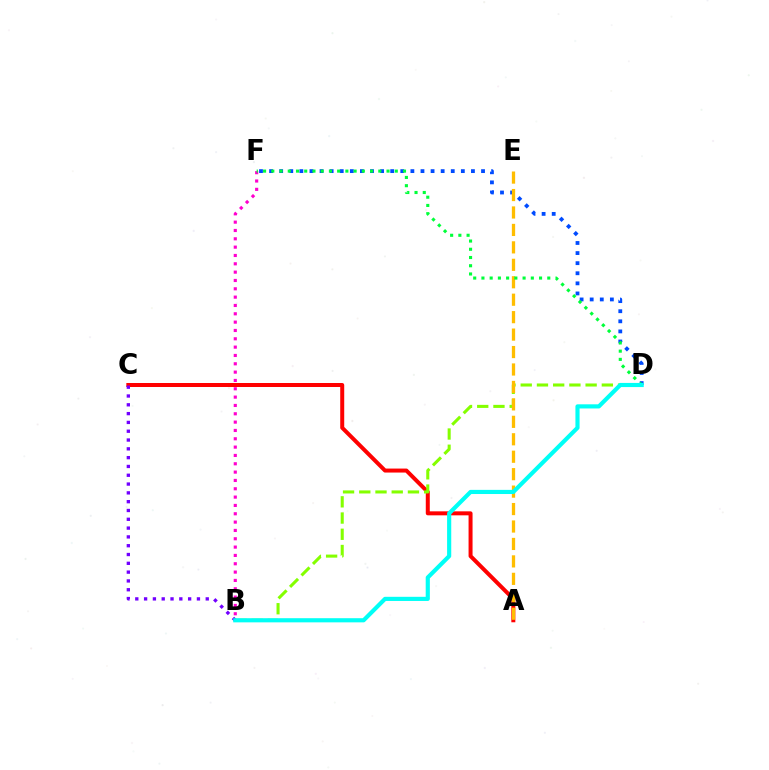{('D', 'F'): [{'color': '#004bff', 'line_style': 'dotted', 'thickness': 2.74}, {'color': '#00ff39', 'line_style': 'dotted', 'thickness': 2.24}], ('A', 'C'): [{'color': '#ff0000', 'line_style': 'solid', 'thickness': 2.87}], ('B', 'D'): [{'color': '#84ff00', 'line_style': 'dashed', 'thickness': 2.2}, {'color': '#00fff6', 'line_style': 'solid', 'thickness': 2.99}], ('B', 'F'): [{'color': '#ff00cf', 'line_style': 'dotted', 'thickness': 2.26}], ('B', 'C'): [{'color': '#7200ff', 'line_style': 'dotted', 'thickness': 2.39}], ('A', 'E'): [{'color': '#ffbd00', 'line_style': 'dashed', 'thickness': 2.37}]}